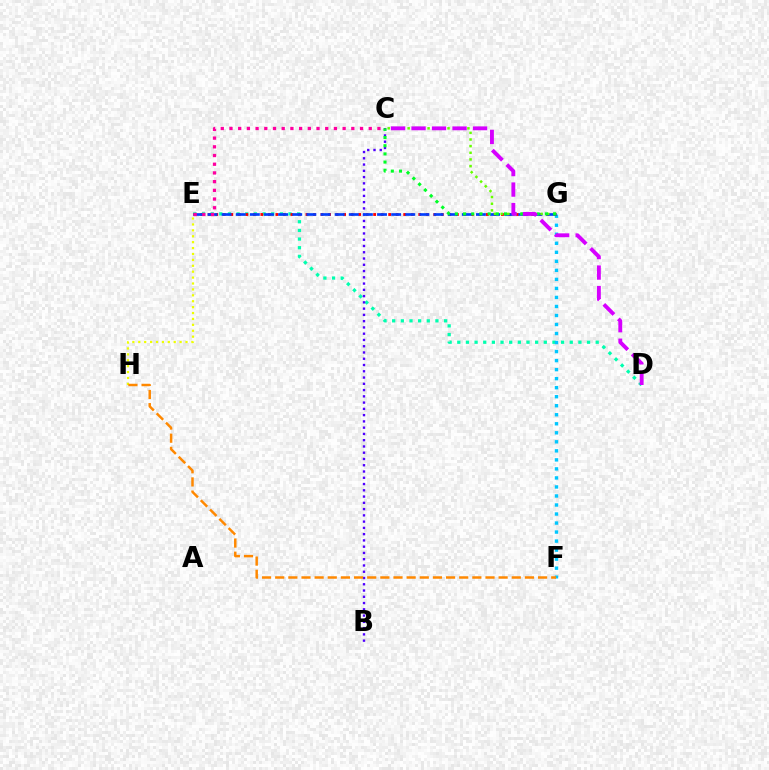{('D', 'E'): [{'color': '#00ffaf', 'line_style': 'dotted', 'thickness': 2.35}], ('F', 'G'): [{'color': '#00c7ff', 'line_style': 'dotted', 'thickness': 2.45}], ('B', 'C'): [{'color': '#4f00ff', 'line_style': 'dotted', 'thickness': 1.7}], ('E', 'G'): [{'color': '#ff0000', 'line_style': 'dotted', 'thickness': 2.04}, {'color': '#003fff', 'line_style': 'dashed', 'thickness': 1.92}], ('C', 'G'): [{'color': '#66ff00', 'line_style': 'dotted', 'thickness': 1.81}, {'color': '#00ff27', 'line_style': 'dotted', 'thickness': 2.22}], ('E', 'H'): [{'color': '#eeff00', 'line_style': 'dotted', 'thickness': 1.6}], ('C', 'D'): [{'color': '#d600ff', 'line_style': 'dashed', 'thickness': 2.78}], ('C', 'E'): [{'color': '#ff00a0', 'line_style': 'dotted', 'thickness': 2.36}], ('F', 'H'): [{'color': '#ff8800', 'line_style': 'dashed', 'thickness': 1.79}]}